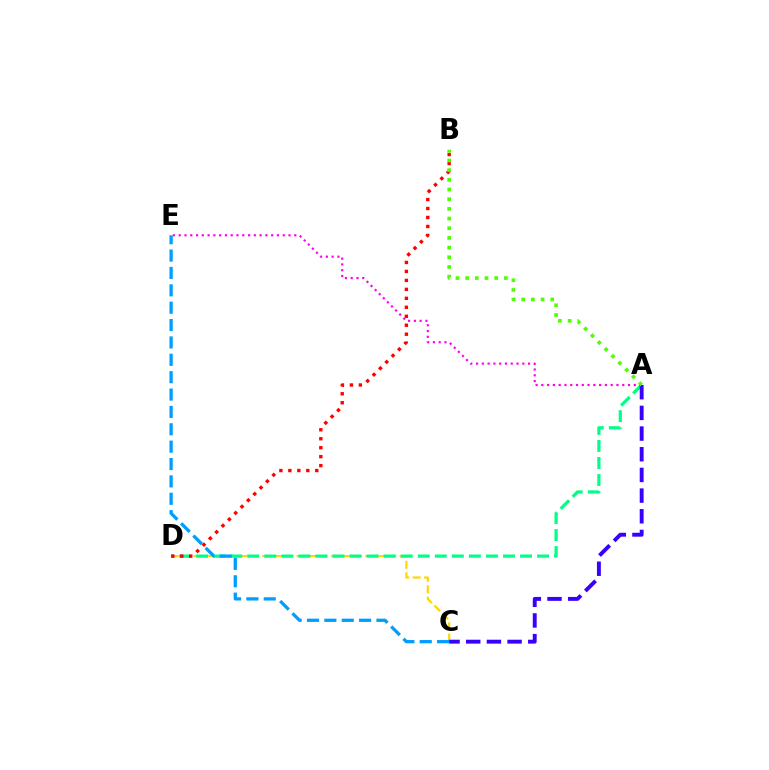{('C', 'D'): [{'color': '#ffd500', 'line_style': 'dashed', 'thickness': 1.56}], ('A', 'D'): [{'color': '#00ff86', 'line_style': 'dashed', 'thickness': 2.32}], ('A', 'E'): [{'color': '#ff00ed', 'line_style': 'dotted', 'thickness': 1.57}], ('B', 'D'): [{'color': '#ff0000', 'line_style': 'dotted', 'thickness': 2.44}], ('C', 'E'): [{'color': '#009eff', 'line_style': 'dashed', 'thickness': 2.36}], ('A', 'C'): [{'color': '#3700ff', 'line_style': 'dashed', 'thickness': 2.81}], ('A', 'B'): [{'color': '#4fff00', 'line_style': 'dotted', 'thickness': 2.63}]}